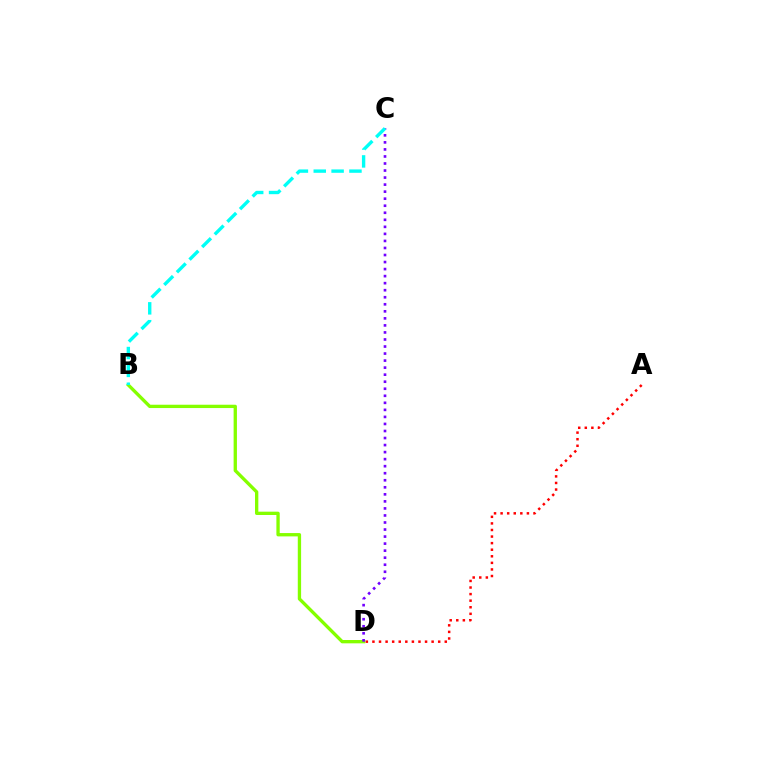{('B', 'D'): [{'color': '#84ff00', 'line_style': 'solid', 'thickness': 2.39}], ('C', 'D'): [{'color': '#7200ff', 'line_style': 'dotted', 'thickness': 1.91}], ('A', 'D'): [{'color': '#ff0000', 'line_style': 'dotted', 'thickness': 1.79}], ('B', 'C'): [{'color': '#00fff6', 'line_style': 'dashed', 'thickness': 2.43}]}